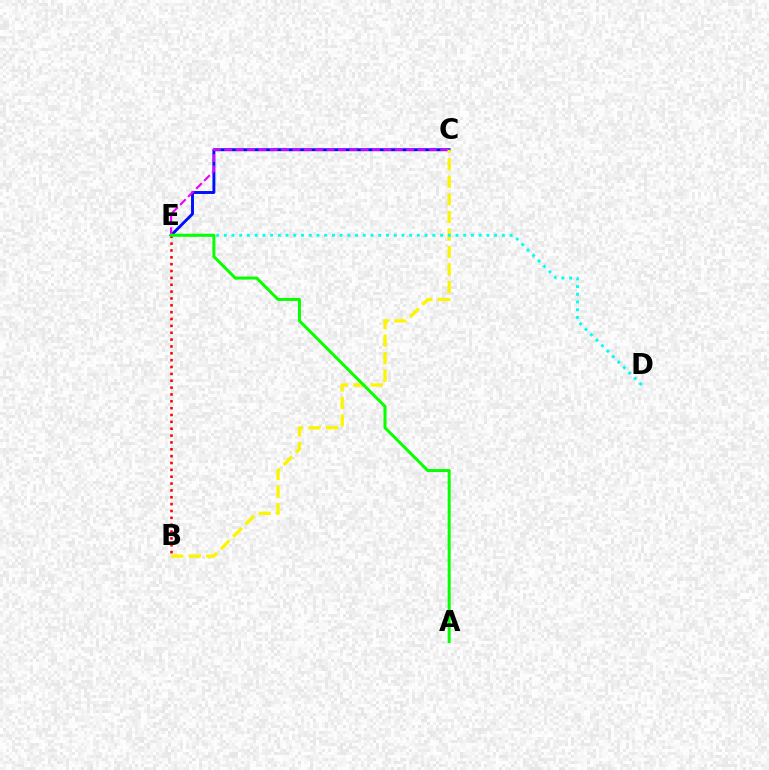{('C', 'E'): [{'color': '#0010ff', 'line_style': 'solid', 'thickness': 2.11}, {'color': '#ee00ff', 'line_style': 'dashed', 'thickness': 1.54}], ('B', 'C'): [{'color': '#fcf500', 'line_style': 'dashed', 'thickness': 2.38}], ('D', 'E'): [{'color': '#00fff6', 'line_style': 'dotted', 'thickness': 2.1}], ('B', 'E'): [{'color': '#ff0000', 'line_style': 'dotted', 'thickness': 1.86}], ('A', 'E'): [{'color': '#08ff00', 'line_style': 'solid', 'thickness': 2.15}]}